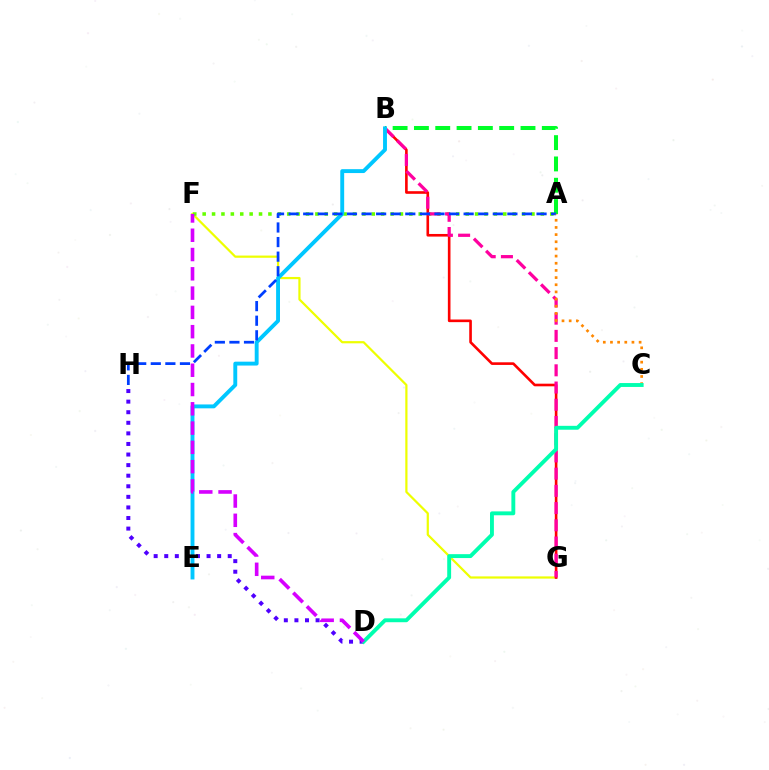{('F', 'G'): [{'color': '#eeff00', 'line_style': 'solid', 'thickness': 1.59}], ('A', 'F'): [{'color': '#66ff00', 'line_style': 'dotted', 'thickness': 2.55}], ('A', 'B'): [{'color': '#00ff27', 'line_style': 'dashed', 'thickness': 2.9}], ('D', 'H'): [{'color': '#4f00ff', 'line_style': 'dotted', 'thickness': 2.87}], ('B', 'G'): [{'color': '#ff0000', 'line_style': 'solid', 'thickness': 1.89}, {'color': '#ff00a0', 'line_style': 'dashed', 'thickness': 2.34}], ('B', 'E'): [{'color': '#00c7ff', 'line_style': 'solid', 'thickness': 2.8}], ('A', 'H'): [{'color': '#003fff', 'line_style': 'dashed', 'thickness': 1.98}], ('A', 'C'): [{'color': '#ff8800', 'line_style': 'dotted', 'thickness': 1.95}], ('C', 'D'): [{'color': '#00ffaf', 'line_style': 'solid', 'thickness': 2.8}], ('D', 'F'): [{'color': '#d600ff', 'line_style': 'dashed', 'thickness': 2.62}]}